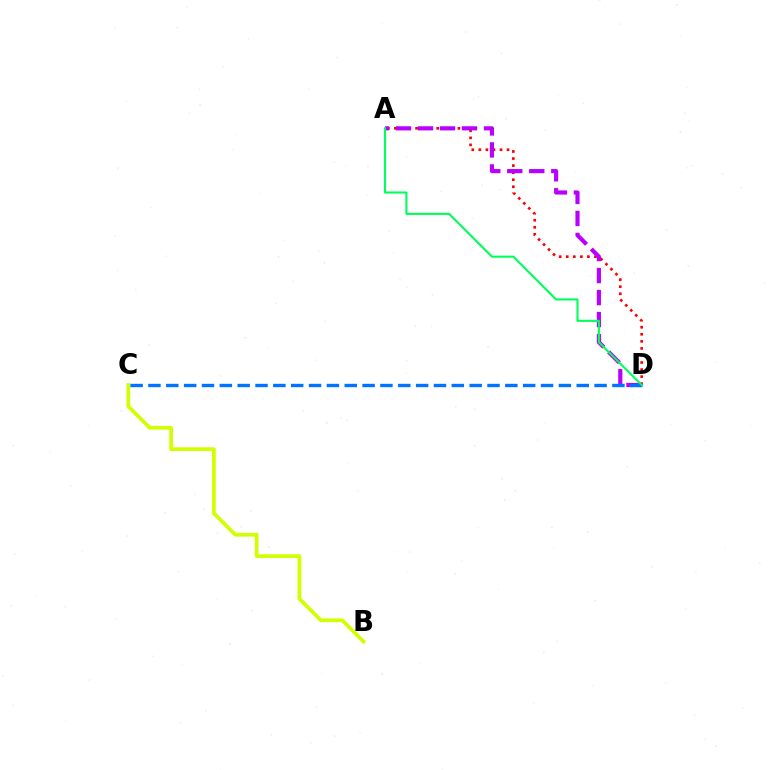{('A', 'D'): [{'color': '#ff0000', 'line_style': 'dotted', 'thickness': 1.92}, {'color': '#b900ff', 'line_style': 'dashed', 'thickness': 2.99}, {'color': '#00ff5c', 'line_style': 'solid', 'thickness': 1.51}], ('B', 'C'): [{'color': '#d1ff00', 'line_style': 'solid', 'thickness': 2.68}], ('C', 'D'): [{'color': '#0074ff', 'line_style': 'dashed', 'thickness': 2.42}]}